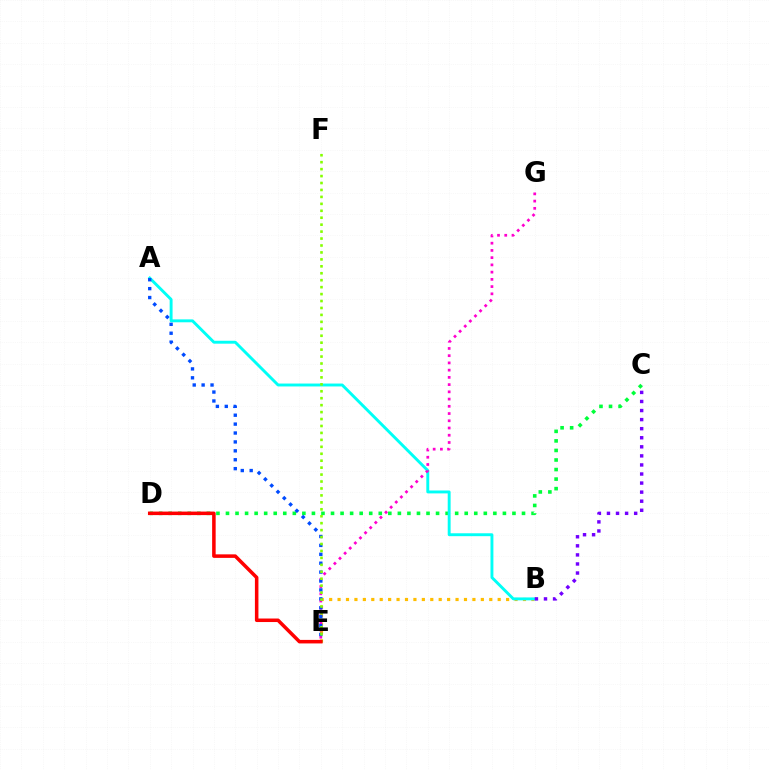{('B', 'E'): [{'color': '#ffbd00', 'line_style': 'dotted', 'thickness': 2.29}], ('C', 'D'): [{'color': '#00ff39', 'line_style': 'dotted', 'thickness': 2.59}], ('A', 'B'): [{'color': '#00fff6', 'line_style': 'solid', 'thickness': 2.09}], ('E', 'G'): [{'color': '#ff00cf', 'line_style': 'dotted', 'thickness': 1.97}], ('A', 'E'): [{'color': '#004bff', 'line_style': 'dotted', 'thickness': 2.42}], ('E', 'F'): [{'color': '#84ff00', 'line_style': 'dotted', 'thickness': 1.89}], ('B', 'C'): [{'color': '#7200ff', 'line_style': 'dotted', 'thickness': 2.46}], ('D', 'E'): [{'color': '#ff0000', 'line_style': 'solid', 'thickness': 2.54}]}